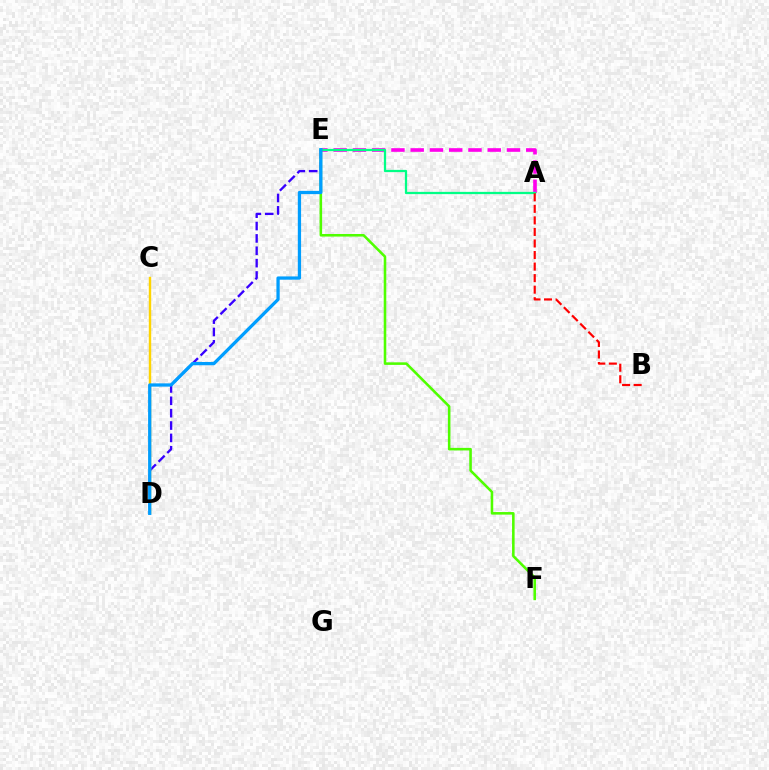{('A', 'E'): [{'color': '#ff00ed', 'line_style': 'dashed', 'thickness': 2.62}, {'color': '#00ff86', 'line_style': 'solid', 'thickness': 1.62}], ('A', 'B'): [{'color': '#ff0000', 'line_style': 'dashed', 'thickness': 1.57}], ('E', 'F'): [{'color': '#4fff00', 'line_style': 'solid', 'thickness': 1.85}], ('D', 'E'): [{'color': '#3700ff', 'line_style': 'dashed', 'thickness': 1.68}, {'color': '#009eff', 'line_style': 'solid', 'thickness': 2.35}], ('C', 'D'): [{'color': '#ffd500', 'line_style': 'solid', 'thickness': 1.74}]}